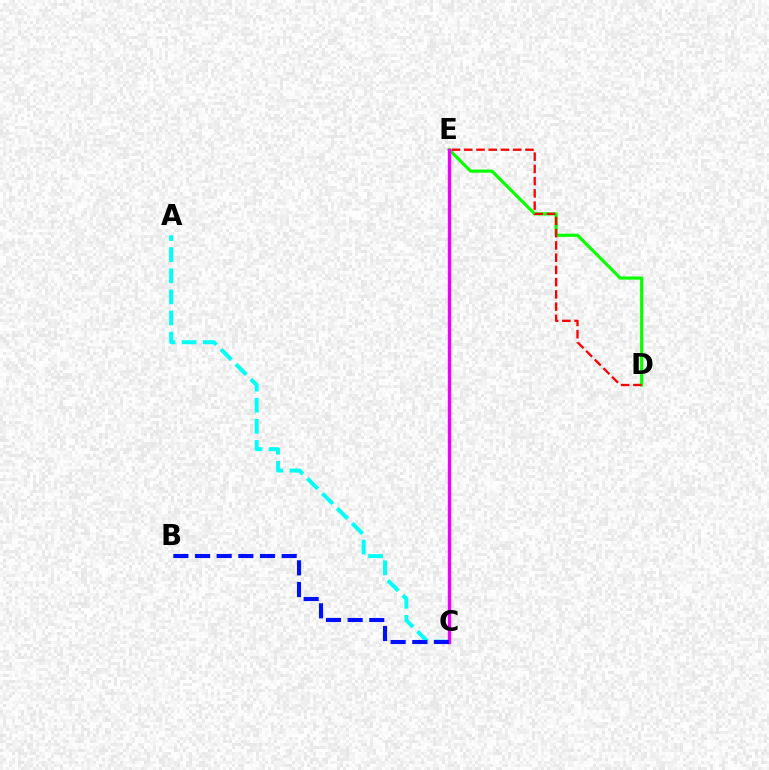{('D', 'E'): [{'color': '#08ff00', 'line_style': 'solid', 'thickness': 2.27}, {'color': '#ff0000', 'line_style': 'dashed', 'thickness': 1.66}], ('C', 'E'): [{'color': '#fcf500', 'line_style': 'dotted', 'thickness': 1.66}, {'color': '#ee00ff', 'line_style': 'solid', 'thickness': 2.4}], ('A', 'C'): [{'color': '#00fff6', 'line_style': 'dashed', 'thickness': 2.87}], ('B', 'C'): [{'color': '#0010ff', 'line_style': 'dashed', 'thickness': 2.94}]}